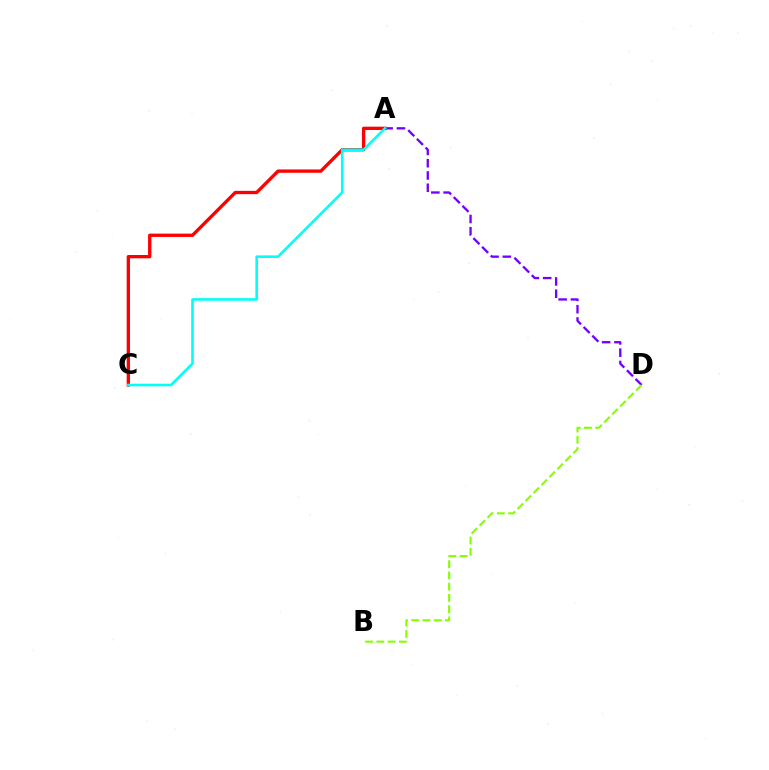{('A', 'D'): [{'color': '#7200ff', 'line_style': 'dashed', 'thickness': 1.67}], ('B', 'D'): [{'color': '#84ff00', 'line_style': 'dashed', 'thickness': 1.53}], ('A', 'C'): [{'color': '#ff0000', 'line_style': 'solid', 'thickness': 2.39}, {'color': '#00fff6', 'line_style': 'solid', 'thickness': 1.87}]}